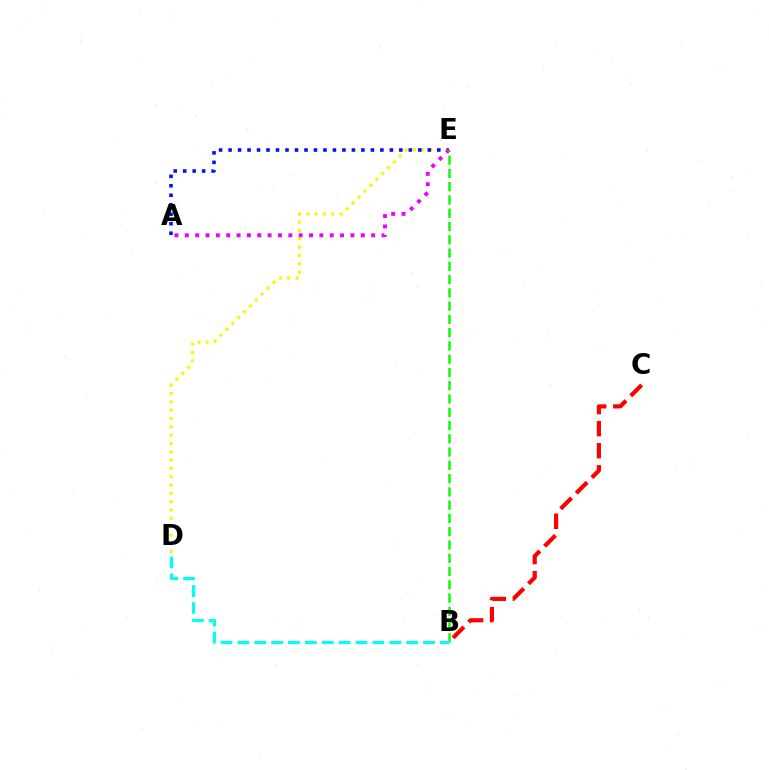{('D', 'E'): [{'color': '#fcf500', 'line_style': 'dotted', 'thickness': 2.26}], ('A', 'E'): [{'color': '#0010ff', 'line_style': 'dotted', 'thickness': 2.58}, {'color': '#ee00ff', 'line_style': 'dotted', 'thickness': 2.81}], ('B', 'C'): [{'color': '#ff0000', 'line_style': 'dashed', 'thickness': 3.0}], ('B', 'E'): [{'color': '#08ff00', 'line_style': 'dashed', 'thickness': 1.8}], ('B', 'D'): [{'color': '#00fff6', 'line_style': 'dashed', 'thickness': 2.29}]}